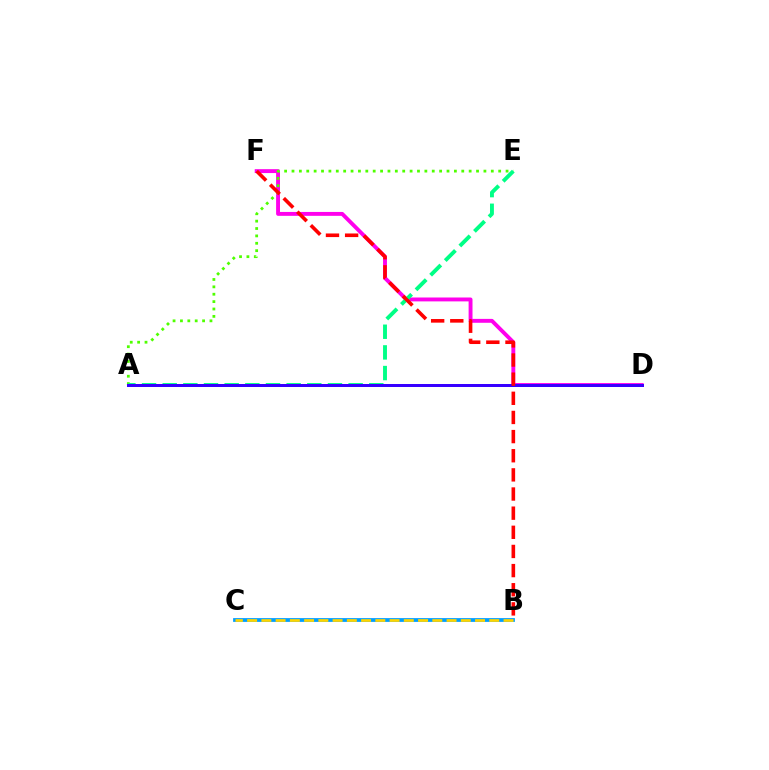{('D', 'F'): [{'color': '#ff00ed', 'line_style': 'solid', 'thickness': 2.8}], ('A', 'E'): [{'color': '#4fff00', 'line_style': 'dotted', 'thickness': 2.01}, {'color': '#00ff86', 'line_style': 'dashed', 'thickness': 2.81}], ('B', 'C'): [{'color': '#009eff', 'line_style': 'solid', 'thickness': 2.72}, {'color': '#ffd500', 'line_style': 'dashed', 'thickness': 1.94}], ('A', 'D'): [{'color': '#3700ff', 'line_style': 'solid', 'thickness': 2.16}], ('B', 'F'): [{'color': '#ff0000', 'line_style': 'dashed', 'thickness': 2.6}]}